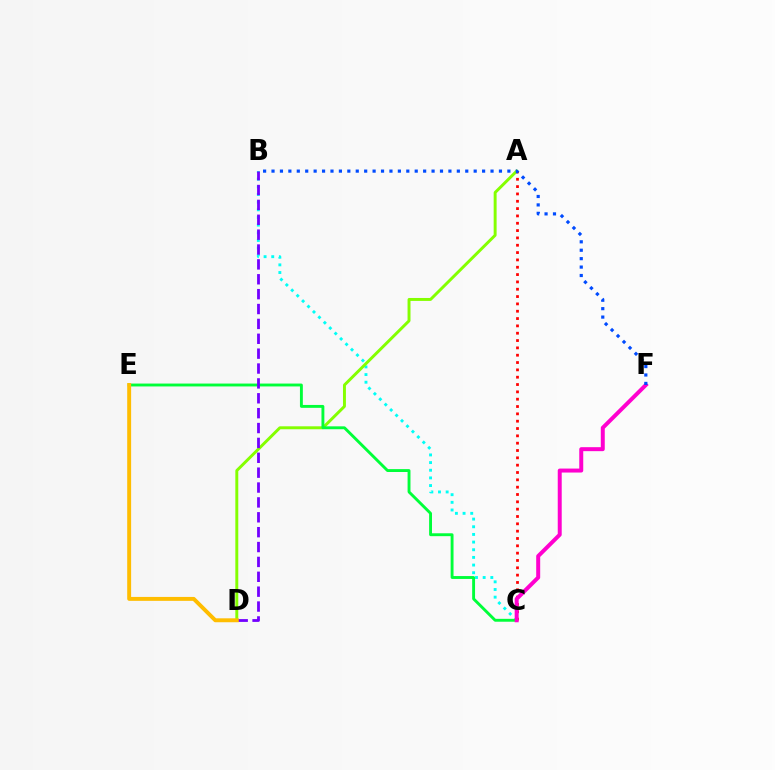{('B', 'C'): [{'color': '#00fff6', 'line_style': 'dotted', 'thickness': 2.08}], ('A', 'D'): [{'color': '#84ff00', 'line_style': 'solid', 'thickness': 2.12}], ('C', 'E'): [{'color': '#00ff39', 'line_style': 'solid', 'thickness': 2.08}], ('A', 'C'): [{'color': '#ff0000', 'line_style': 'dotted', 'thickness': 1.99}], ('C', 'F'): [{'color': '#ff00cf', 'line_style': 'solid', 'thickness': 2.86}], ('B', 'D'): [{'color': '#7200ff', 'line_style': 'dashed', 'thickness': 2.02}], ('B', 'F'): [{'color': '#004bff', 'line_style': 'dotted', 'thickness': 2.29}], ('D', 'E'): [{'color': '#ffbd00', 'line_style': 'solid', 'thickness': 2.82}]}